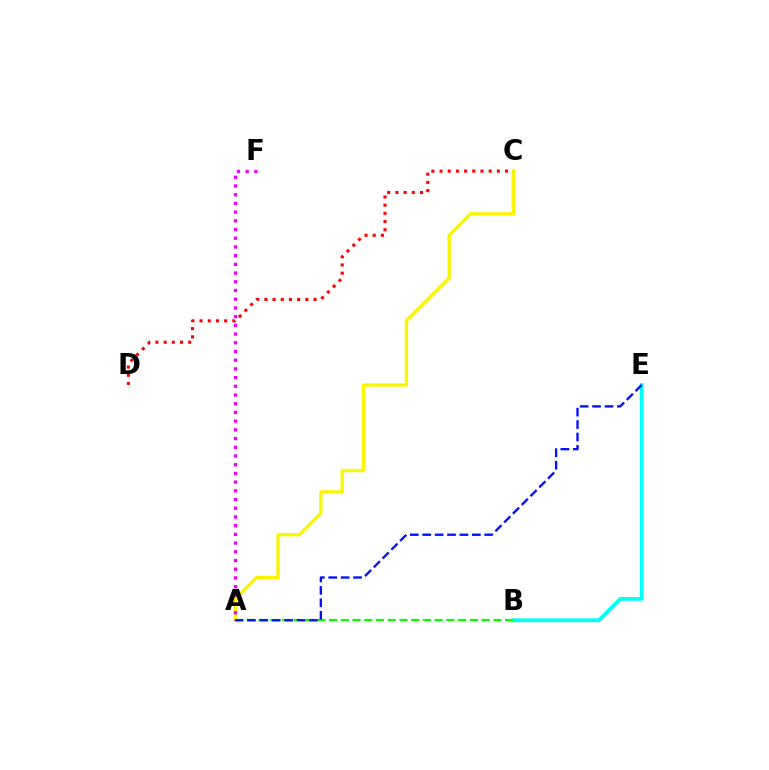{('B', 'E'): [{'color': '#00fff6', 'line_style': 'solid', 'thickness': 2.73}], ('A', 'C'): [{'color': '#fcf500', 'line_style': 'solid', 'thickness': 2.42}], ('C', 'D'): [{'color': '#ff0000', 'line_style': 'dotted', 'thickness': 2.22}], ('A', 'B'): [{'color': '#08ff00', 'line_style': 'dashed', 'thickness': 1.59}], ('A', 'F'): [{'color': '#ee00ff', 'line_style': 'dotted', 'thickness': 2.37}], ('A', 'E'): [{'color': '#0010ff', 'line_style': 'dashed', 'thickness': 1.69}]}